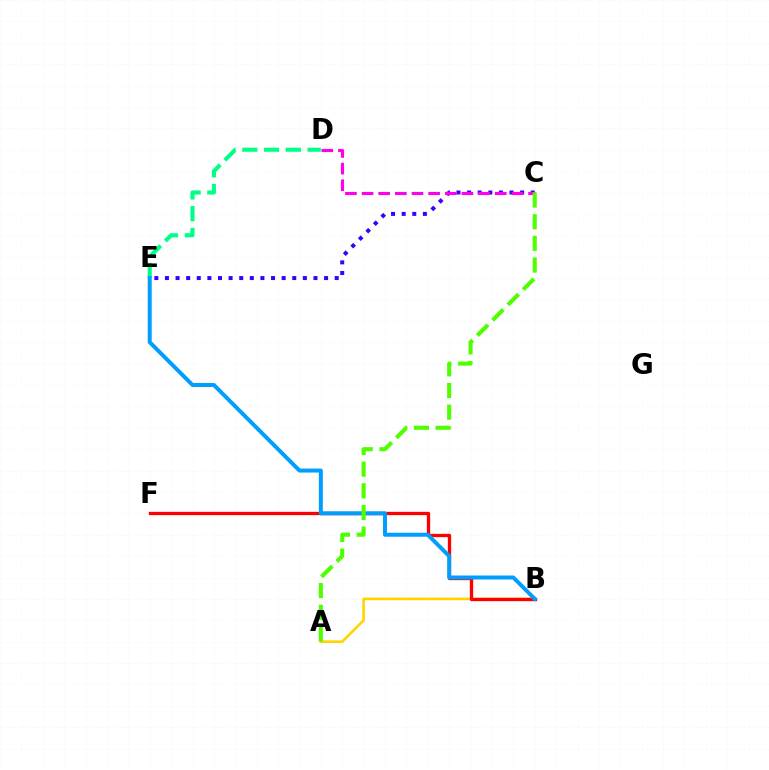{('D', 'E'): [{'color': '#00ff86', 'line_style': 'dashed', 'thickness': 2.96}], ('A', 'B'): [{'color': '#ffd500', 'line_style': 'solid', 'thickness': 1.89}], ('B', 'F'): [{'color': '#ff0000', 'line_style': 'solid', 'thickness': 2.39}], ('C', 'E'): [{'color': '#3700ff', 'line_style': 'dotted', 'thickness': 2.88}], ('B', 'E'): [{'color': '#009eff', 'line_style': 'solid', 'thickness': 2.86}], ('C', 'D'): [{'color': '#ff00ed', 'line_style': 'dashed', 'thickness': 2.26}], ('A', 'C'): [{'color': '#4fff00', 'line_style': 'dashed', 'thickness': 2.94}]}